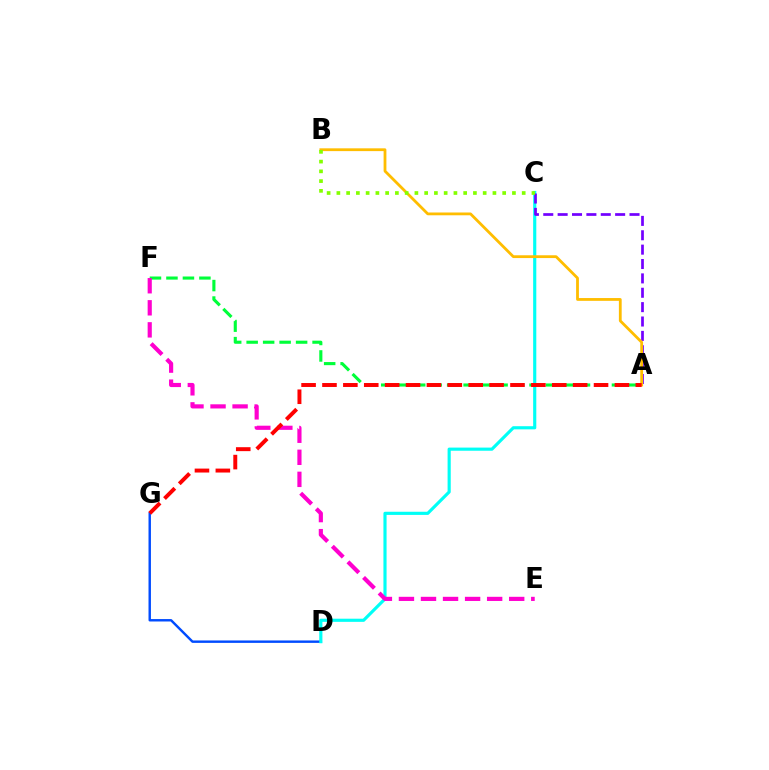{('D', 'G'): [{'color': '#004bff', 'line_style': 'solid', 'thickness': 1.74}], ('A', 'F'): [{'color': '#00ff39', 'line_style': 'dashed', 'thickness': 2.24}], ('C', 'D'): [{'color': '#00fff6', 'line_style': 'solid', 'thickness': 2.27}], ('A', 'C'): [{'color': '#7200ff', 'line_style': 'dashed', 'thickness': 1.95}], ('A', 'B'): [{'color': '#ffbd00', 'line_style': 'solid', 'thickness': 2.01}], ('B', 'C'): [{'color': '#84ff00', 'line_style': 'dotted', 'thickness': 2.65}], ('E', 'F'): [{'color': '#ff00cf', 'line_style': 'dashed', 'thickness': 3.0}], ('A', 'G'): [{'color': '#ff0000', 'line_style': 'dashed', 'thickness': 2.84}]}